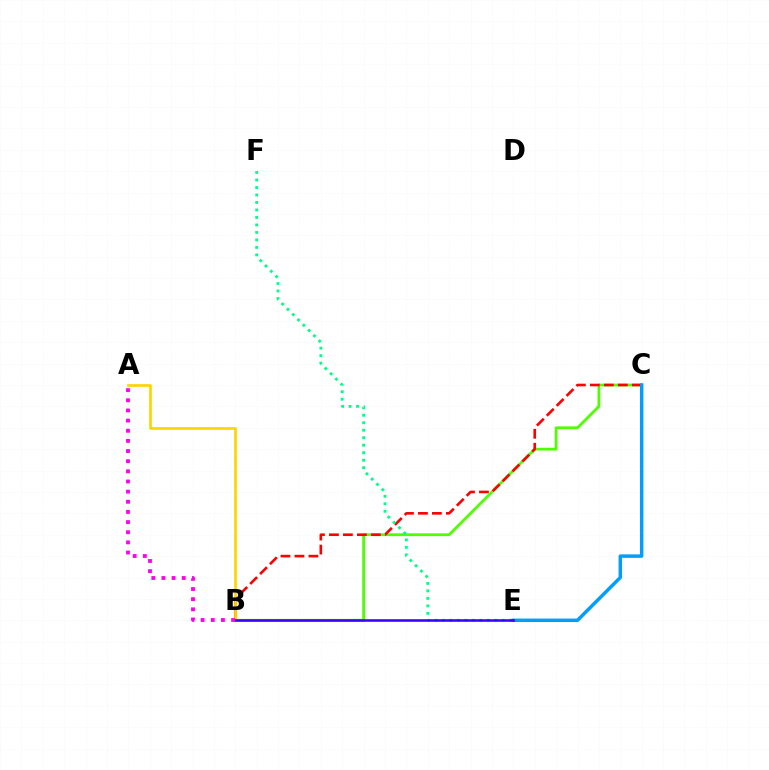{('B', 'C'): [{'color': '#4fff00', 'line_style': 'solid', 'thickness': 2.0}, {'color': '#ff0000', 'line_style': 'dashed', 'thickness': 1.9}], ('C', 'E'): [{'color': '#009eff', 'line_style': 'solid', 'thickness': 2.48}], ('A', 'B'): [{'color': '#ffd500', 'line_style': 'solid', 'thickness': 1.93}, {'color': '#ff00ed', 'line_style': 'dotted', 'thickness': 2.76}], ('E', 'F'): [{'color': '#00ff86', 'line_style': 'dotted', 'thickness': 2.03}], ('B', 'E'): [{'color': '#3700ff', 'line_style': 'solid', 'thickness': 1.84}]}